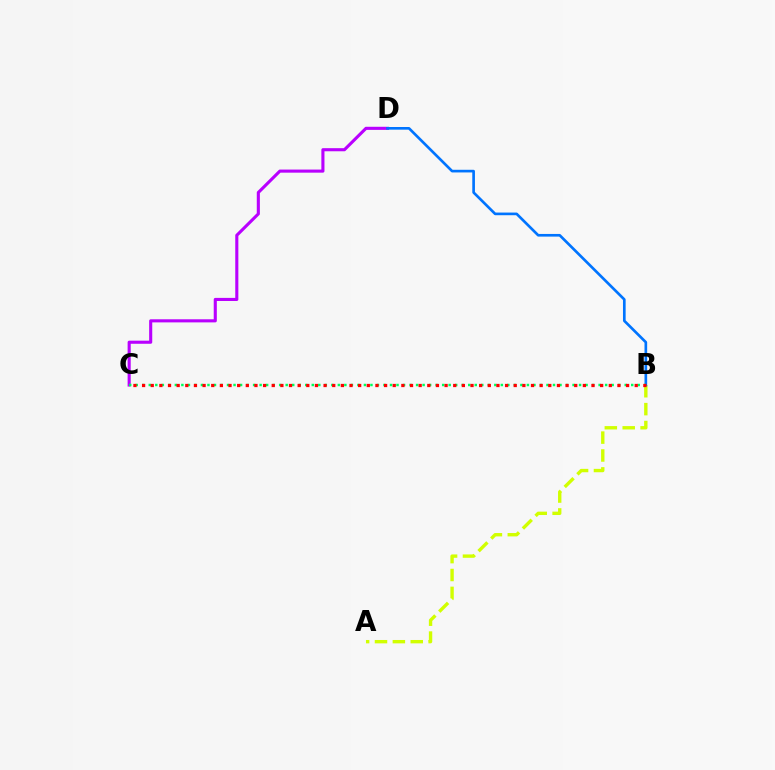{('A', 'B'): [{'color': '#d1ff00', 'line_style': 'dashed', 'thickness': 2.43}], ('C', 'D'): [{'color': '#b900ff', 'line_style': 'solid', 'thickness': 2.23}], ('B', 'D'): [{'color': '#0074ff', 'line_style': 'solid', 'thickness': 1.92}], ('B', 'C'): [{'color': '#00ff5c', 'line_style': 'dotted', 'thickness': 1.77}, {'color': '#ff0000', 'line_style': 'dotted', 'thickness': 2.35}]}